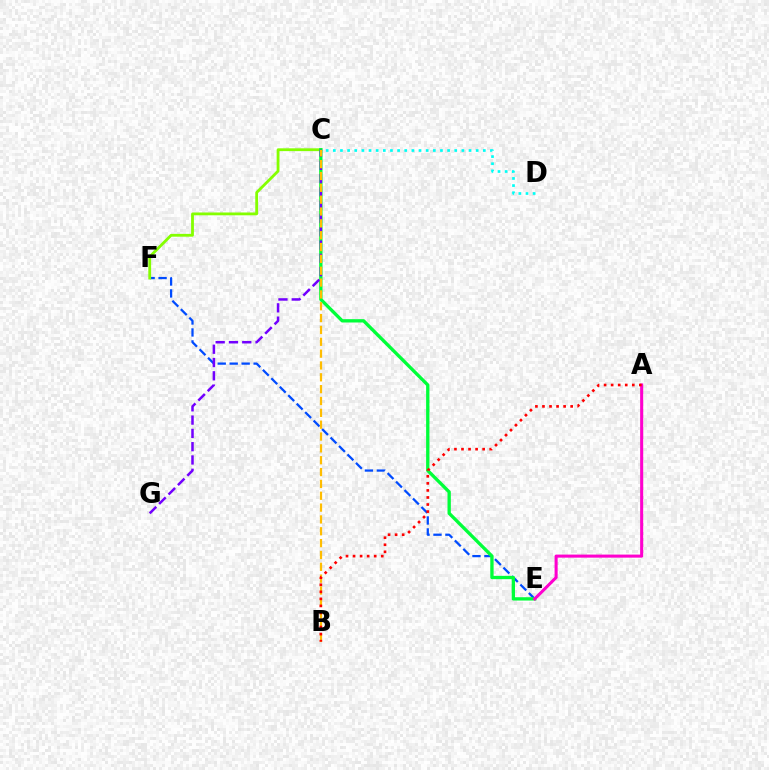{('C', 'D'): [{'color': '#00fff6', 'line_style': 'dotted', 'thickness': 1.94}], ('E', 'F'): [{'color': '#004bff', 'line_style': 'dashed', 'thickness': 1.63}], ('C', 'F'): [{'color': '#84ff00', 'line_style': 'solid', 'thickness': 2.02}], ('C', 'E'): [{'color': '#00ff39', 'line_style': 'solid', 'thickness': 2.39}], ('C', 'G'): [{'color': '#7200ff', 'line_style': 'dashed', 'thickness': 1.81}], ('B', 'C'): [{'color': '#ffbd00', 'line_style': 'dashed', 'thickness': 1.61}], ('A', 'E'): [{'color': '#ff00cf', 'line_style': 'solid', 'thickness': 2.2}], ('A', 'B'): [{'color': '#ff0000', 'line_style': 'dotted', 'thickness': 1.92}]}